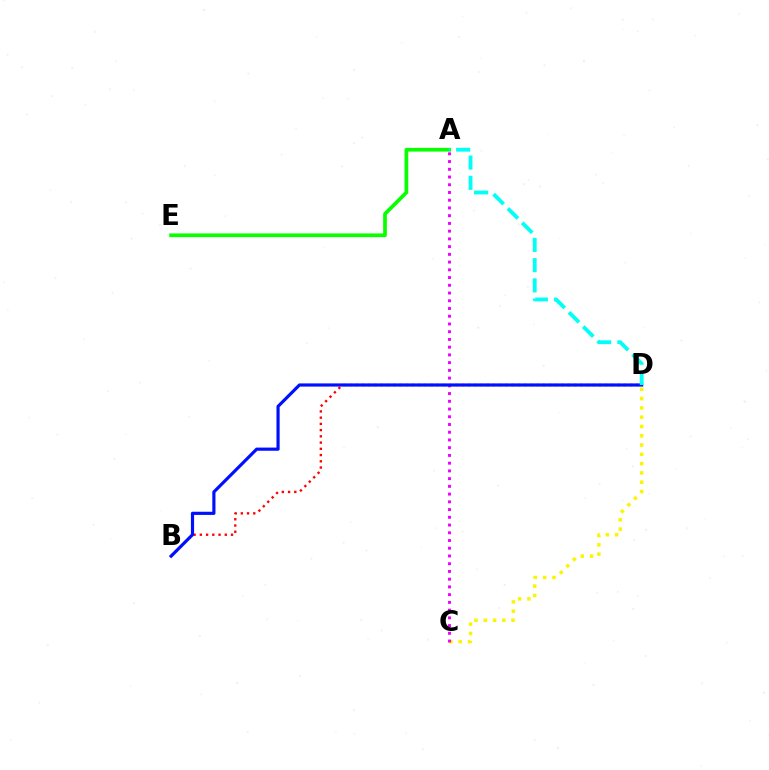{('C', 'D'): [{'color': '#fcf500', 'line_style': 'dotted', 'thickness': 2.52}], ('A', 'C'): [{'color': '#ee00ff', 'line_style': 'dotted', 'thickness': 2.1}], ('A', 'E'): [{'color': '#08ff00', 'line_style': 'solid', 'thickness': 2.67}], ('B', 'D'): [{'color': '#ff0000', 'line_style': 'dotted', 'thickness': 1.69}, {'color': '#0010ff', 'line_style': 'solid', 'thickness': 2.28}], ('A', 'D'): [{'color': '#00fff6', 'line_style': 'dashed', 'thickness': 2.75}]}